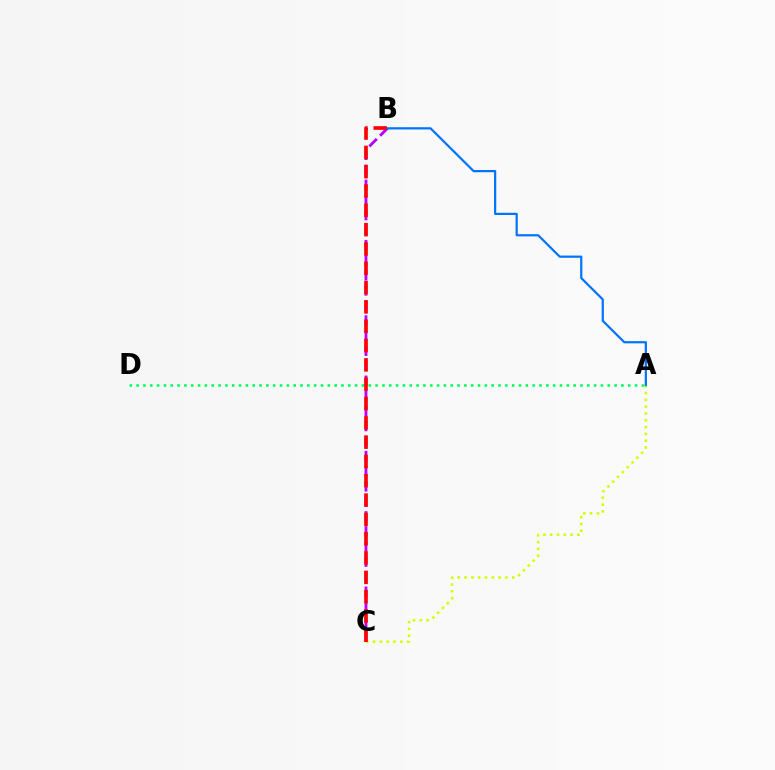{('B', 'C'): [{'color': '#b900ff', 'line_style': 'dashed', 'thickness': 2.05}, {'color': '#ff0000', 'line_style': 'dashed', 'thickness': 2.62}], ('A', 'C'): [{'color': '#d1ff00', 'line_style': 'dotted', 'thickness': 1.85}], ('A', 'D'): [{'color': '#00ff5c', 'line_style': 'dotted', 'thickness': 1.86}], ('A', 'B'): [{'color': '#0074ff', 'line_style': 'solid', 'thickness': 1.6}]}